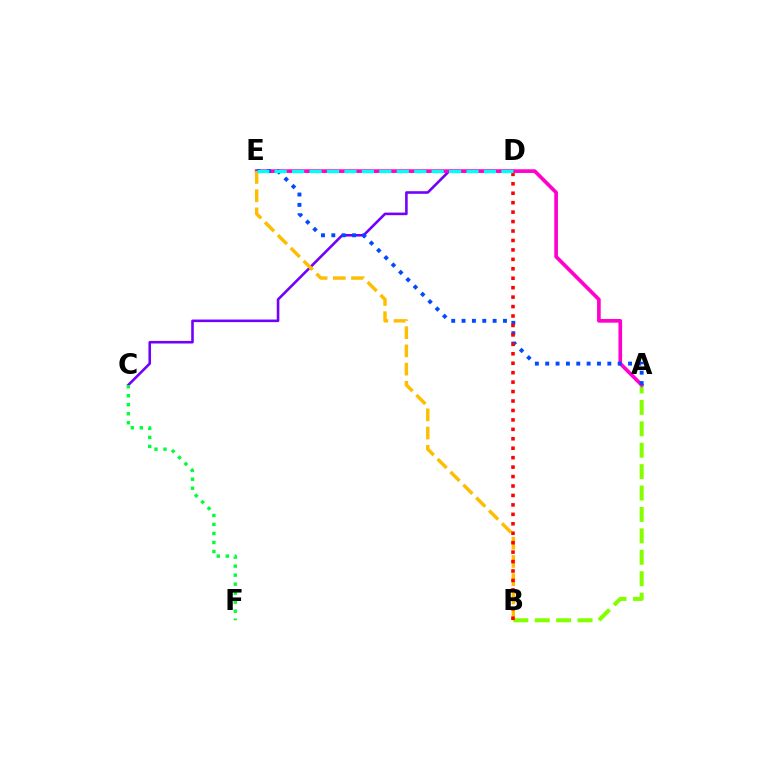{('A', 'B'): [{'color': '#84ff00', 'line_style': 'dashed', 'thickness': 2.91}], ('C', 'D'): [{'color': '#7200ff', 'line_style': 'solid', 'thickness': 1.86}], ('C', 'F'): [{'color': '#00ff39', 'line_style': 'dotted', 'thickness': 2.45}], ('A', 'E'): [{'color': '#ff00cf', 'line_style': 'solid', 'thickness': 2.64}, {'color': '#004bff', 'line_style': 'dotted', 'thickness': 2.81}], ('B', 'E'): [{'color': '#ffbd00', 'line_style': 'dashed', 'thickness': 2.47}], ('B', 'D'): [{'color': '#ff0000', 'line_style': 'dotted', 'thickness': 2.57}], ('D', 'E'): [{'color': '#00fff6', 'line_style': 'dashed', 'thickness': 2.37}]}